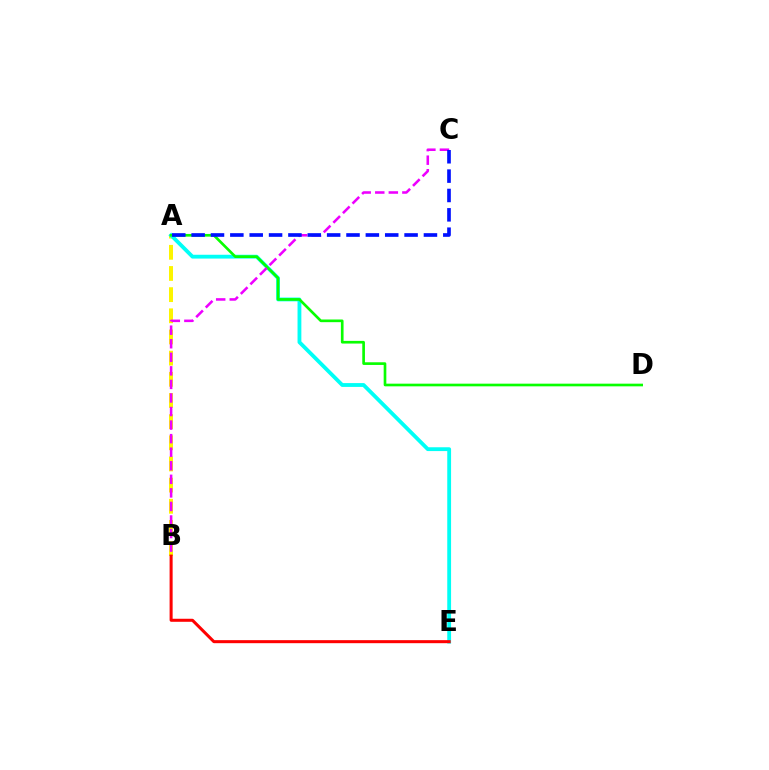{('A', 'B'): [{'color': '#fcf500', 'line_style': 'dashed', 'thickness': 2.88}], ('A', 'E'): [{'color': '#00fff6', 'line_style': 'solid', 'thickness': 2.75}], ('A', 'D'): [{'color': '#08ff00', 'line_style': 'solid', 'thickness': 1.92}], ('B', 'C'): [{'color': '#ee00ff', 'line_style': 'dashed', 'thickness': 1.84}], ('A', 'C'): [{'color': '#0010ff', 'line_style': 'dashed', 'thickness': 2.63}], ('B', 'E'): [{'color': '#ff0000', 'line_style': 'solid', 'thickness': 2.18}]}